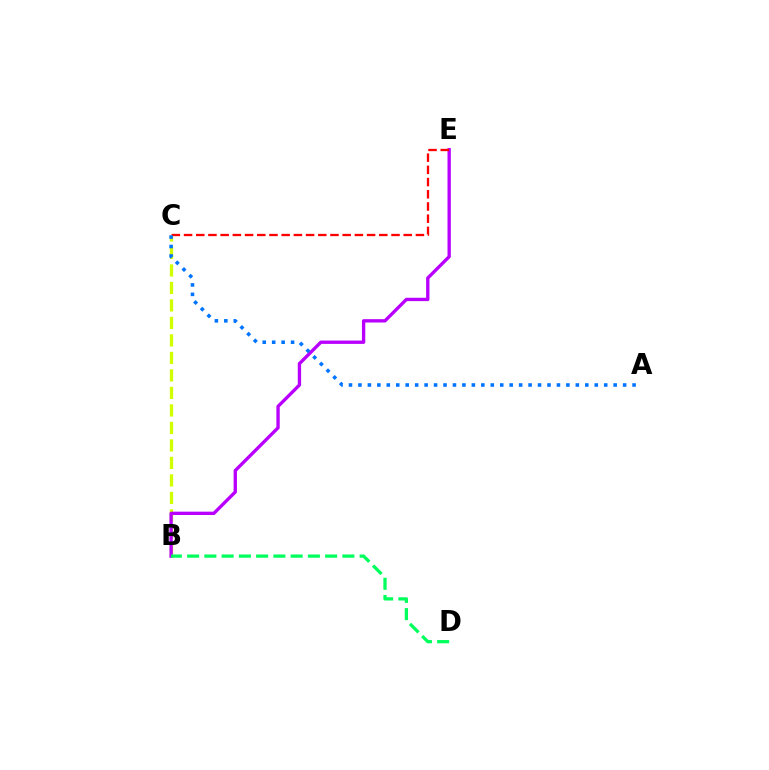{('B', 'C'): [{'color': '#d1ff00', 'line_style': 'dashed', 'thickness': 2.38}], ('B', 'E'): [{'color': '#b900ff', 'line_style': 'solid', 'thickness': 2.41}], ('B', 'D'): [{'color': '#00ff5c', 'line_style': 'dashed', 'thickness': 2.34}], ('C', 'E'): [{'color': '#ff0000', 'line_style': 'dashed', 'thickness': 1.66}], ('A', 'C'): [{'color': '#0074ff', 'line_style': 'dotted', 'thickness': 2.57}]}